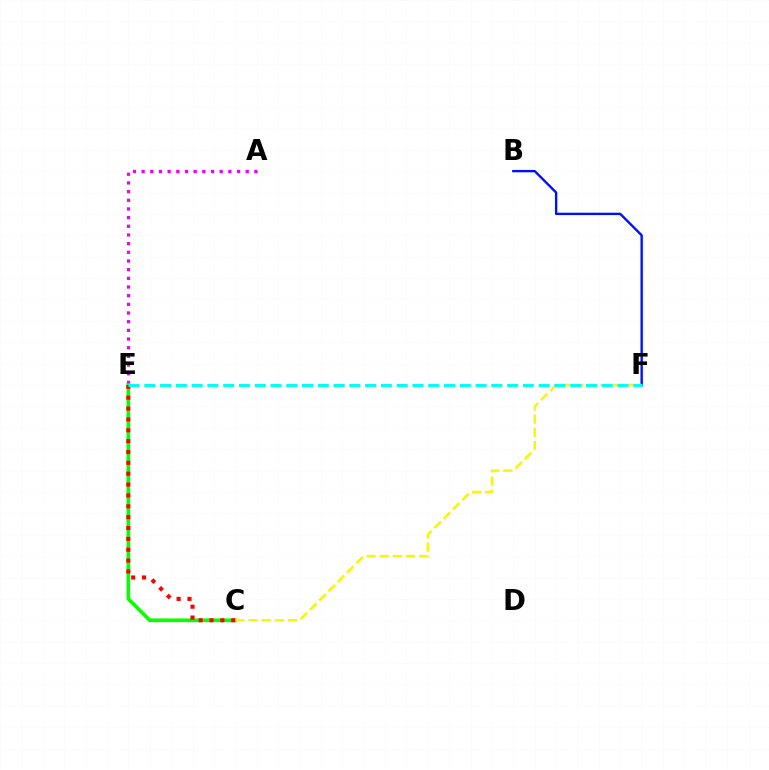{('A', 'E'): [{'color': '#ee00ff', 'line_style': 'dotted', 'thickness': 2.36}], ('C', 'E'): [{'color': '#08ff00', 'line_style': 'solid', 'thickness': 2.65}, {'color': '#ff0000', 'line_style': 'dotted', 'thickness': 2.95}], ('B', 'F'): [{'color': '#0010ff', 'line_style': 'solid', 'thickness': 1.71}], ('C', 'F'): [{'color': '#fcf500', 'line_style': 'dashed', 'thickness': 1.79}], ('E', 'F'): [{'color': '#00fff6', 'line_style': 'dashed', 'thickness': 2.14}]}